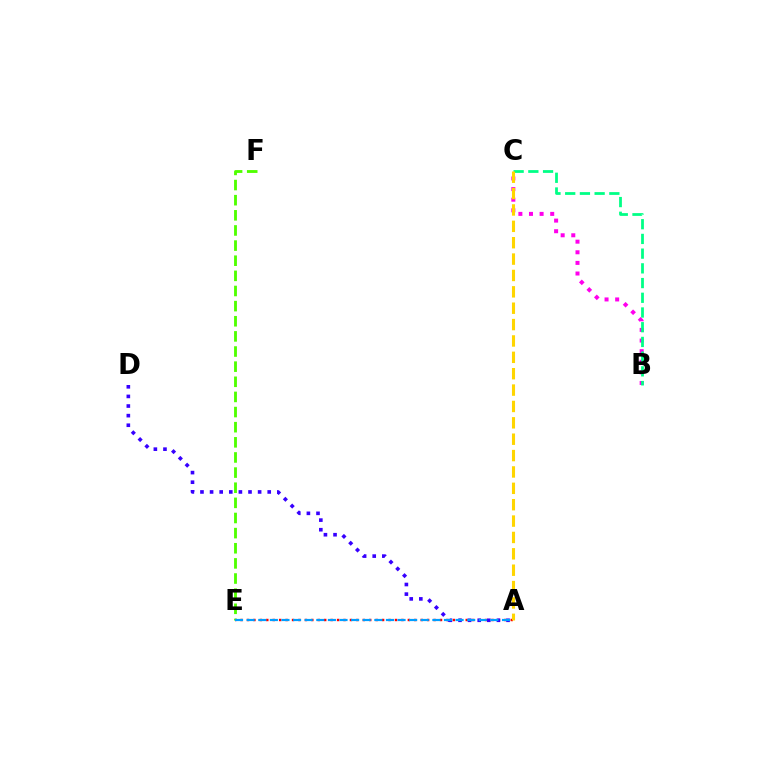{('B', 'C'): [{'color': '#ff00ed', 'line_style': 'dotted', 'thickness': 2.88}, {'color': '#00ff86', 'line_style': 'dashed', 'thickness': 2.0}], ('A', 'E'): [{'color': '#ff0000', 'line_style': 'dotted', 'thickness': 1.75}, {'color': '#009eff', 'line_style': 'dashed', 'thickness': 1.58}], ('E', 'F'): [{'color': '#4fff00', 'line_style': 'dashed', 'thickness': 2.06}], ('A', 'D'): [{'color': '#3700ff', 'line_style': 'dotted', 'thickness': 2.61}], ('A', 'C'): [{'color': '#ffd500', 'line_style': 'dashed', 'thickness': 2.22}]}